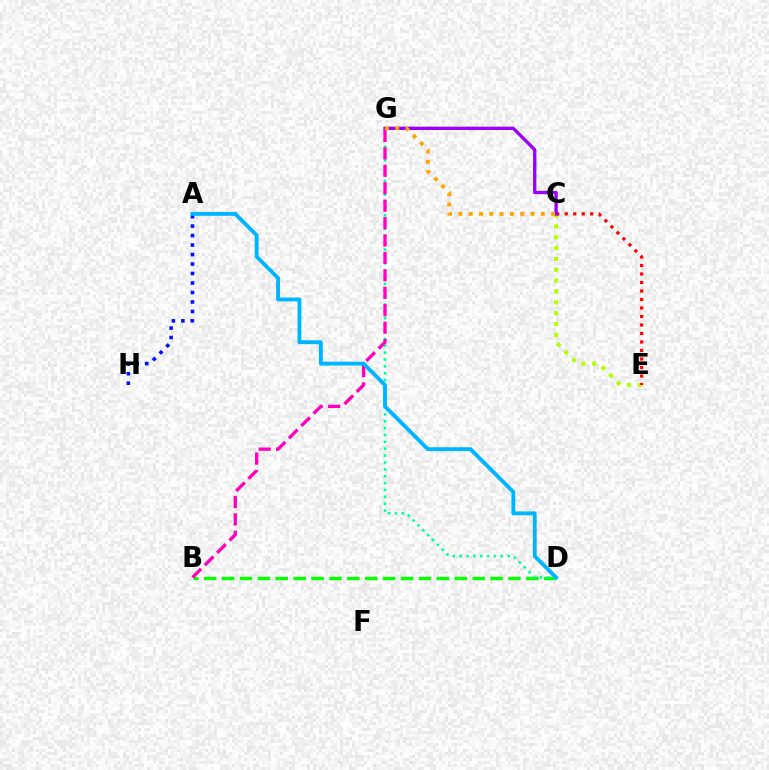{('C', 'E'): [{'color': '#b3ff00', 'line_style': 'dotted', 'thickness': 2.95}, {'color': '#ff0000', 'line_style': 'dotted', 'thickness': 2.31}], ('B', 'D'): [{'color': '#08ff00', 'line_style': 'dashed', 'thickness': 2.43}], ('C', 'G'): [{'color': '#9b00ff', 'line_style': 'solid', 'thickness': 2.4}, {'color': '#ffa500', 'line_style': 'dotted', 'thickness': 2.8}], ('D', 'G'): [{'color': '#00ff9d', 'line_style': 'dotted', 'thickness': 1.87}], ('A', 'H'): [{'color': '#0010ff', 'line_style': 'dotted', 'thickness': 2.58}], ('B', 'G'): [{'color': '#ff00bd', 'line_style': 'dashed', 'thickness': 2.37}], ('A', 'D'): [{'color': '#00b5ff', 'line_style': 'solid', 'thickness': 2.78}]}